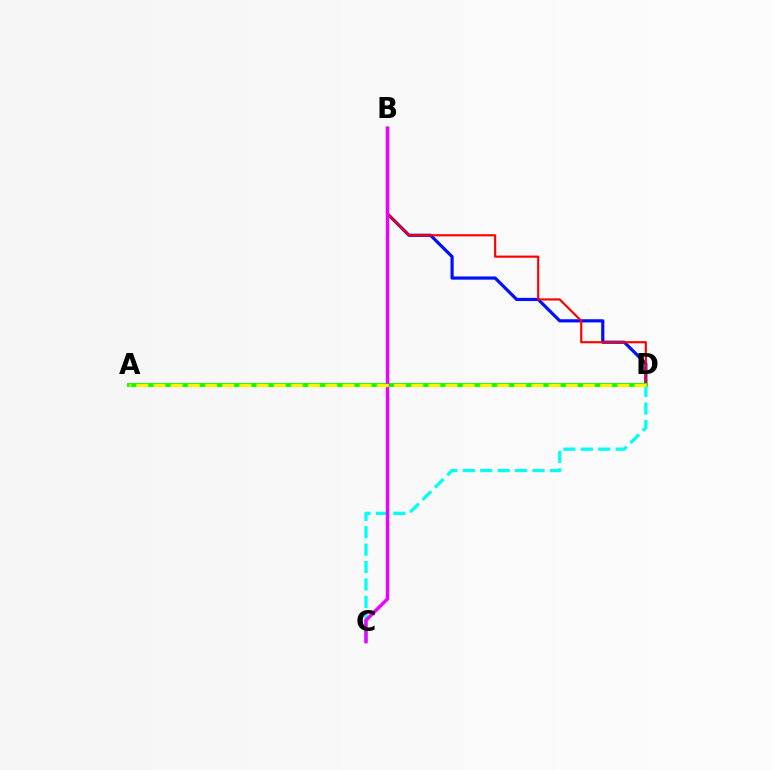{('B', 'D'): [{'color': '#0010ff', 'line_style': 'solid', 'thickness': 2.3}, {'color': '#ff0000', 'line_style': 'solid', 'thickness': 1.56}], ('C', 'D'): [{'color': '#00fff6', 'line_style': 'dashed', 'thickness': 2.37}], ('A', 'D'): [{'color': '#08ff00', 'line_style': 'solid', 'thickness': 2.79}, {'color': '#fcf500', 'line_style': 'dashed', 'thickness': 2.33}], ('B', 'C'): [{'color': '#ee00ff', 'line_style': 'solid', 'thickness': 2.45}]}